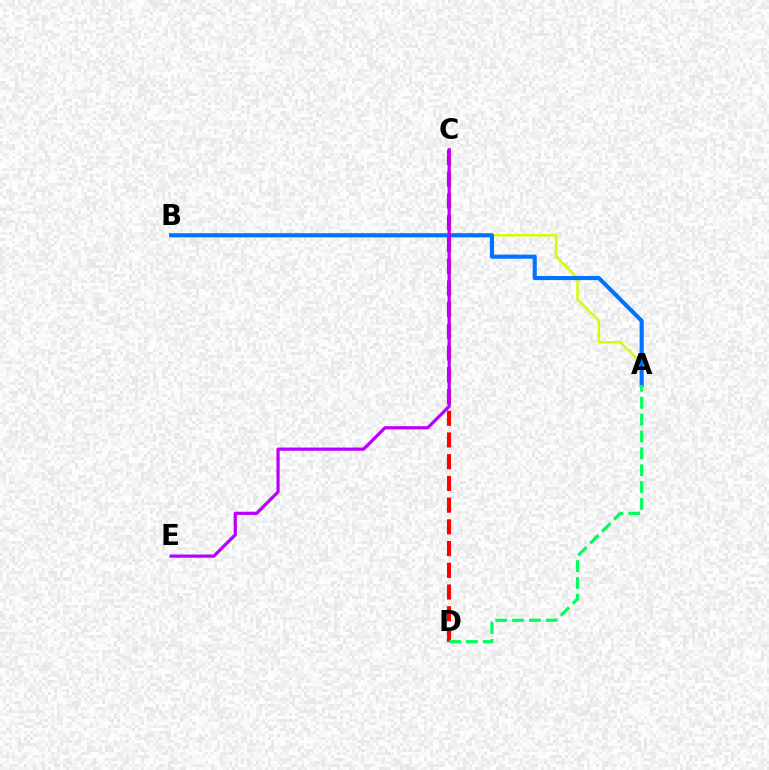{('A', 'B'): [{'color': '#d1ff00', 'line_style': 'solid', 'thickness': 1.78}, {'color': '#0074ff', 'line_style': 'solid', 'thickness': 2.97}], ('C', 'D'): [{'color': '#ff0000', 'line_style': 'dashed', 'thickness': 2.95}], ('C', 'E'): [{'color': '#b900ff', 'line_style': 'solid', 'thickness': 2.32}], ('A', 'D'): [{'color': '#00ff5c', 'line_style': 'dashed', 'thickness': 2.29}]}